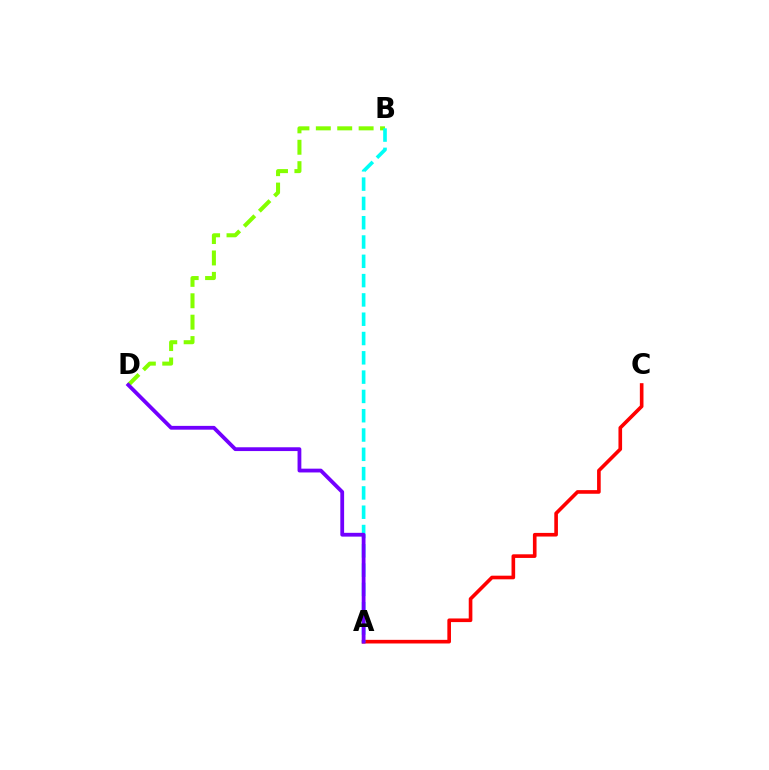{('B', 'D'): [{'color': '#84ff00', 'line_style': 'dashed', 'thickness': 2.91}], ('A', 'C'): [{'color': '#ff0000', 'line_style': 'solid', 'thickness': 2.61}], ('A', 'B'): [{'color': '#00fff6', 'line_style': 'dashed', 'thickness': 2.62}], ('A', 'D'): [{'color': '#7200ff', 'line_style': 'solid', 'thickness': 2.73}]}